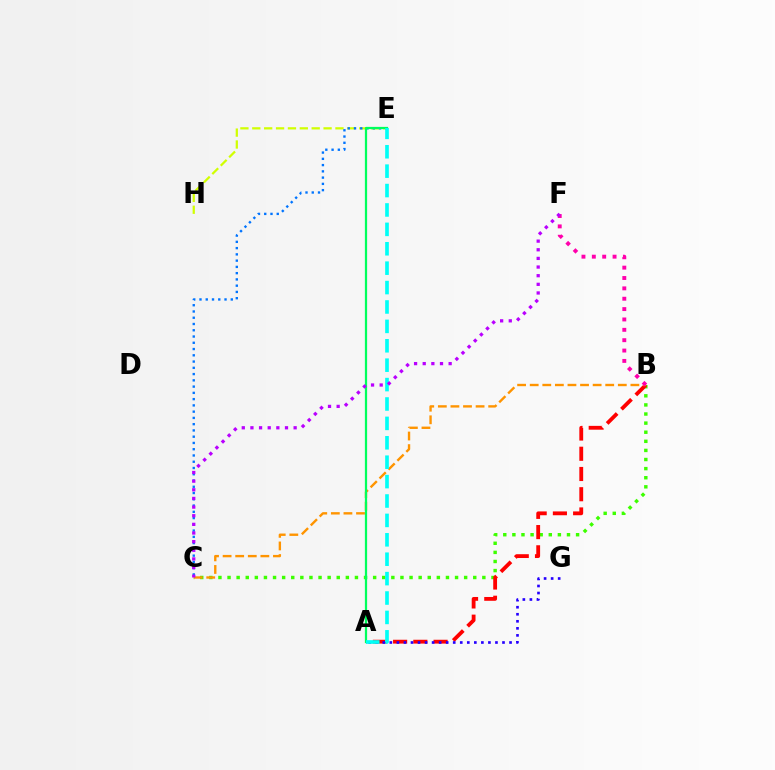{('B', 'C'): [{'color': '#3dff00', 'line_style': 'dotted', 'thickness': 2.47}, {'color': '#ff9400', 'line_style': 'dashed', 'thickness': 1.71}], ('E', 'H'): [{'color': '#d1ff00', 'line_style': 'dashed', 'thickness': 1.61}], ('A', 'B'): [{'color': '#ff0000', 'line_style': 'dashed', 'thickness': 2.75}], ('A', 'G'): [{'color': '#2500ff', 'line_style': 'dotted', 'thickness': 1.91}], ('B', 'F'): [{'color': '#ff00ac', 'line_style': 'dotted', 'thickness': 2.82}], ('C', 'E'): [{'color': '#0074ff', 'line_style': 'dotted', 'thickness': 1.7}], ('A', 'E'): [{'color': '#00ff5c', 'line_style': 'solid', 'thickness': 1.61}, {'color': '#00fff6', 'line_style': 'dashed', 'thickness': 2.64}], ('C', 'F'): [{'color': '#b900ff', 'line_style': 'dotted', 'thickness': 2.35}]}